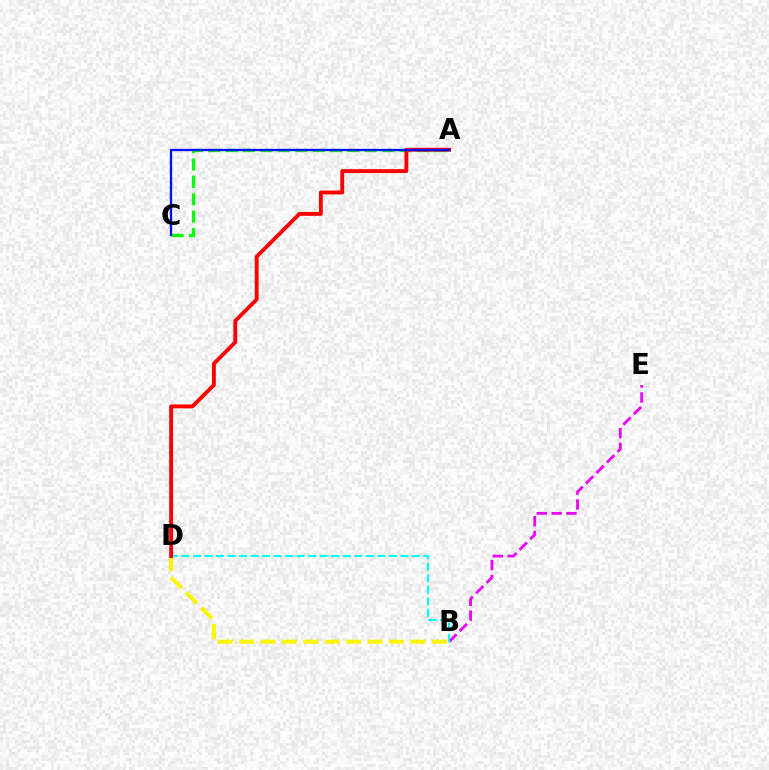{('B', 'D'): [{'color': '#fcf500', 'line_style': 'dashed', 'thickness': 2.91}, {'color': '#00fff6', 'line_style': 'dashed', 'thickness': 1.56}], ('B', 'E'): [{'color': '#ee00ff', 'line_style': 'dashed', 'thickness': 2.02}], ('A', 'C'): [{'color': '#08ff00', 'line_style': 'dashed', 'thickness': 2.36}, {'color': '#0010ff', 'line_style': 'solid', 'thickness': 1.66}], ('A', 'D'): [{'color': '#ff0000', 'line_style': 'solid', 'thickness': 2.79}]}